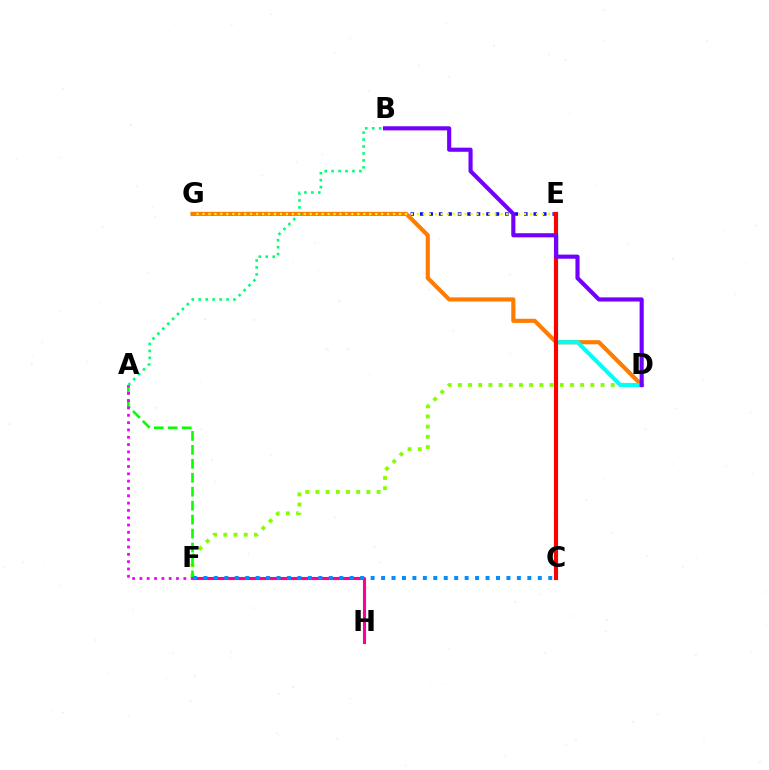{('E', 'G'): [{'color': '#0010ff', 'line_style': 'dotted', 'thickness': 2.57}, {'color': '#fcf500', 'line_style': 'dotted', 'thickness': 1.62}], ('D', 'F'): [{'color': '#84ff00', 'line_style': 'dotted', 'thickness': 2.77}], ('F', 'H'): [{'color': '#ff0094', 'line_style': 'solid', 'thickness': 2.24}], ('D', 'G'): [{'color': '#ff7c00', 'line_style': 'solid', 'thickness': 2.97}], ('A', 'F'): [{'color': '#08ff00', 'line_style': 'dashed', 'thickness': 1.9}, {'color': '#ee00ff', 'line_style': 'dotted', 'thickness': 1.99}], ('A', 'B'): [{'color': '#00ff74', 'line_style': 'dotted', 'thickness': 1.89}], ('D', 'E'): [{'color': '#00fff6', 'line_style': 'solid', 'thickness': 2.96}], ('C', 'F'): [{'color': '#008cff', 'line_style': 'dotted', 'thickness': 2.84}], ('C', 'E'): [{'color': '#ff0000', 'line_style': 'solid', 'thickness': 2.98}], ('B', 'D'): [{'color': '#7200ff', 'line_style': 'solid', 'thickness': 2.97}]}